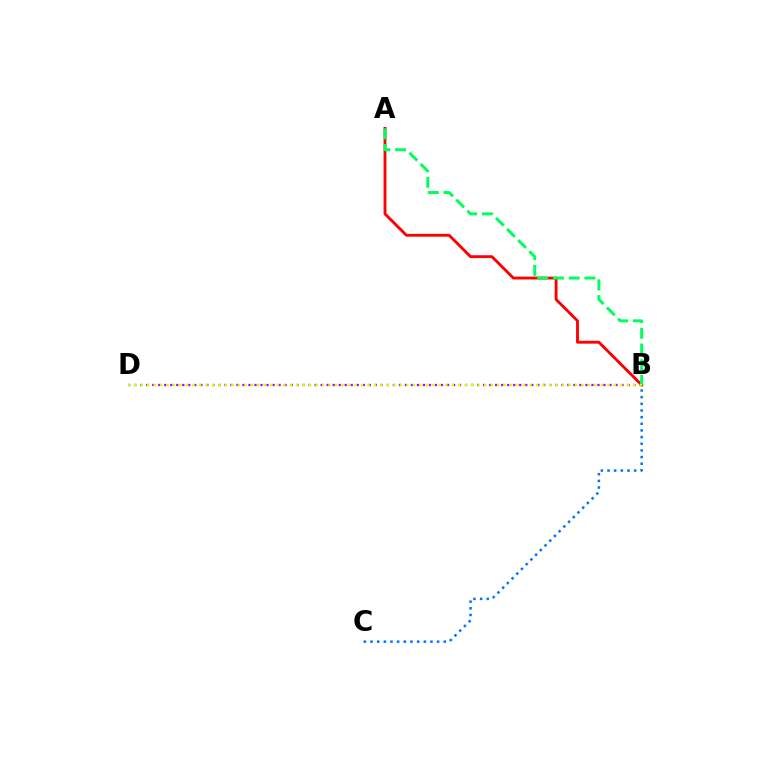{('B', 'D'): [{'color': '#b900ff', 'line_style': 'dotted', 'thickness': 1.63}, {'color': '#d1ff00', 'line_style': 'dotted', 'thickness': 1.76}], ('A', 'B'): [{'color': '#ff0000', 'line_style': 'solid', 'thickness': 2.07}, {'color': '#00ff5c', 'line_style': 'dashed', 'thickness': 2.14}], ('B', 'C'): [{'color': '#0074ff', 'line_style': 'dotted', 'thickness': 1.81}]}